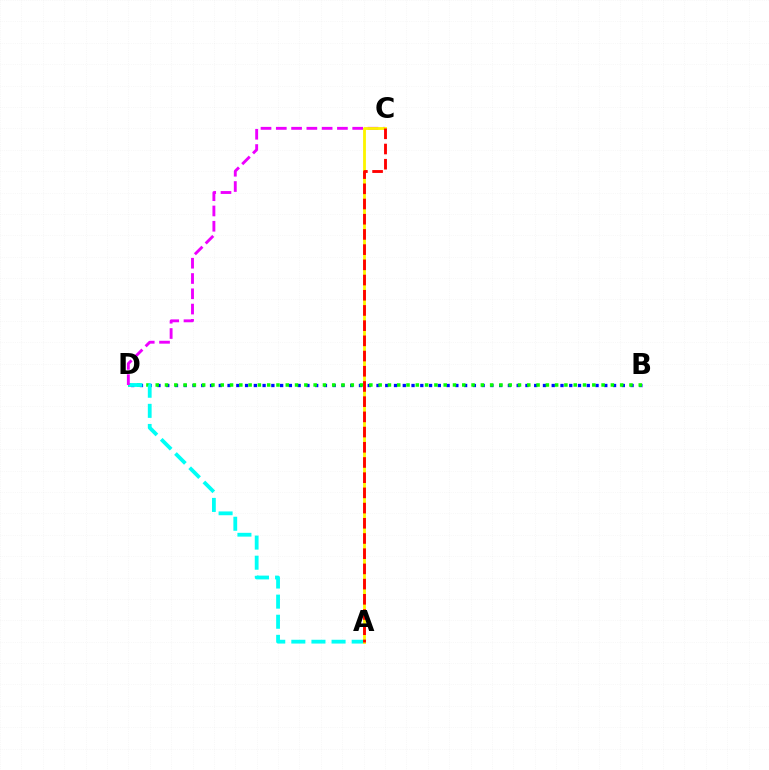{('B', 'D'): [{'color': '#0010ff', 'line_style': 'dotted', 'thickness': 2.38}, {'color': '#08ff00', 'line_style': 'dotted', 'thickness': 2.52}], ('A', 'D'): [{'color': '#00fff6', 'line_style': 'dashed', 'thickness': 2.73}], ('C', 'D'): [{'color': '#ee00ff', 'line_style': 'dashed', 'thickness': 2.08}], ('A', 'C'): [{'color': '#fcf500', 'line_style': 'solid', 'thickness': 2.02}, {'color': '#ff0000', 'line_style': 'dashed', 'thickness': 2.07}]}